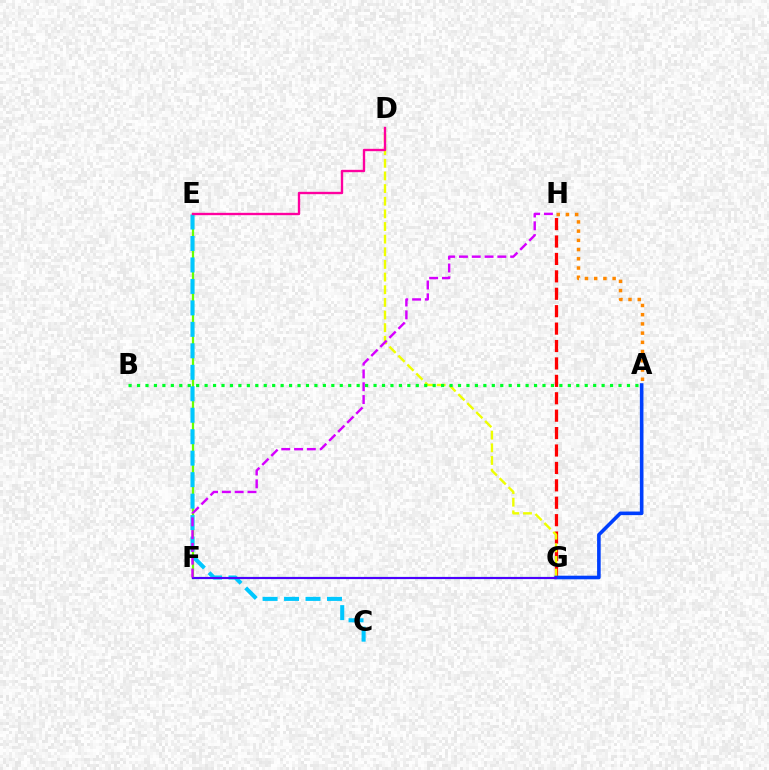{('G', 'H'): [{'color': '#ff0000', 'line_style': 'dashed', 'thickness': 2.37}], ('D', 'G'): [{'color': '#eeff00', 'line_style': 'dashed', 'thickness': 1.72}], ('A', 'H'): [{'color': '#ff8800', 'line_style': 'dotted', 'thickness': 2.51}], ('E', 'F'): [{'color': '#66ff00', 'line_style': 'solid', 'thickness': 1.61}], ('C', 'E'): [{'color': '#00c7ff', 'line_style': 'dashed', 'thickness': 2.92}], ('A', 'B'): [{'color': '#00ff27', 'line_style': 'dotted', 'thickness': 2.29}], ('F', 'G'): [{'color': '#00ffaf', 'line_style': 'solid', 'thickness': 1.57}, {'color': '#4f00ff', 'line_style': 'solid', 'thickness': 1.52}], ('A', 'G'): [{'color': '#003fff', 'line_style': 'solid', 'thickness': 2.59}], ('D', 'E'): [{'color': '#ff00a0', 'line_style': 'solid', 'thickness': 1.7}], ('F', 'H'): [{'color': '#d600ff', 'line_style': 'dashed', 'thickness': 1.74}]}